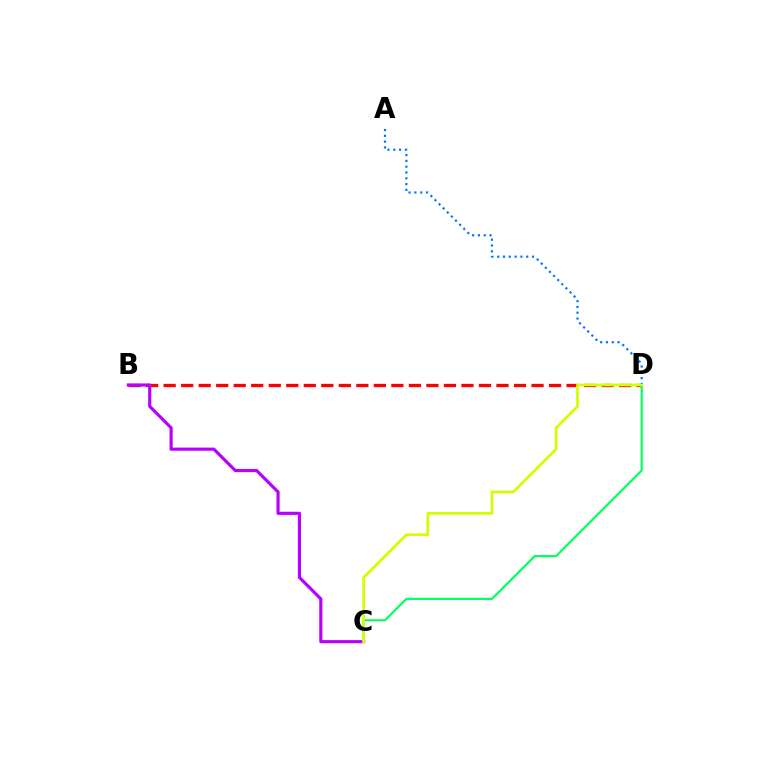{('B', 'D'): [{'color': '#ff0000', 'line_style': 'dashed', 'thickness': 2.38}], ('B', 'C'): [{'color': '#b900ff', 'line_style': 'solid', 'thickness': 2.27}], ('A', 'D'): [{'color': '#0074ff', 'line_style': 'dotted', 'thickness': 1.58}], ('C', 'D'): [{'color': '#00ff5c', 'line_style': 'solid', 'thickness': 1.54}, {'color': '#d1ff00', 'line_style': 'solid', 'thickness': 1.95}]}